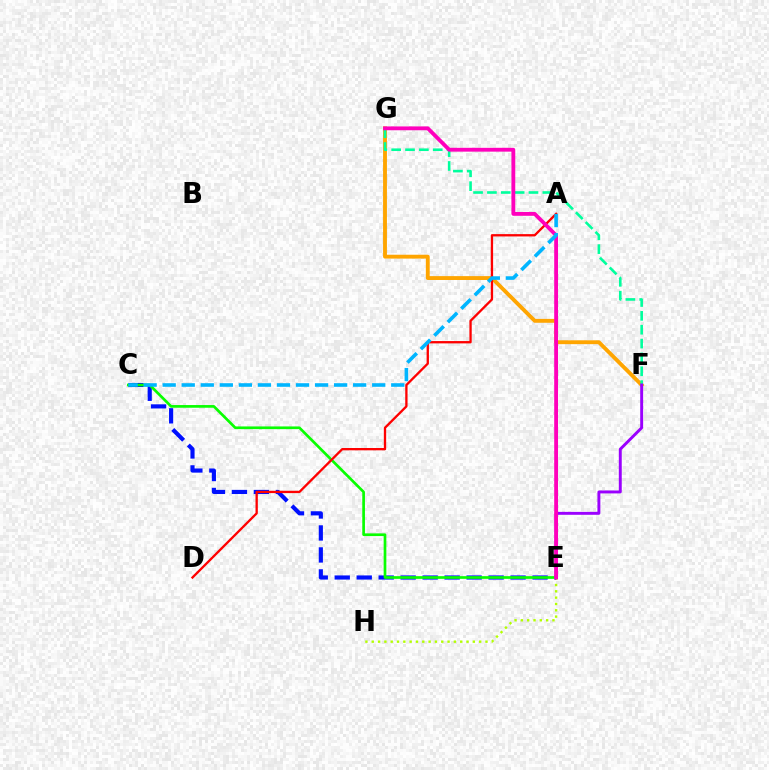{('E', 'H'): [{'color': '#b3ff00', 'line_style': 'dotted', 'thickness': 1.72}], ('C', 'E'): [{'color': '#0010ff', 'line_style': 'dashed', 'thickness': 2.99}, {'color': '#08ff00', 'line_style': 'solid', 'thickness': 1.93}], ('F', 'G'): [{'color': '#ffa500', 'line_style': 'solid', 'thickness': 2.78}, {'color': '#00ff9d', 'line_style': 'dashed', 'thickness': 1.88}], ('E', 'F'): [{'color': '#9b00ff', 'line_style': 'solid', 'thickness': 2.11}], ('A', 'D'): [{'color': '#ff0000', 'line_style': 'solid', 'thickness': 1.67}], ('E', 'G'): [{'color': '#ff00bd', 'line_style': 'solid', 'thickness': 2.76}], ('A', 'C'): [{'color': '#00b5ff', 'line_style': 'dashed', 'thickness': 2.59}]}